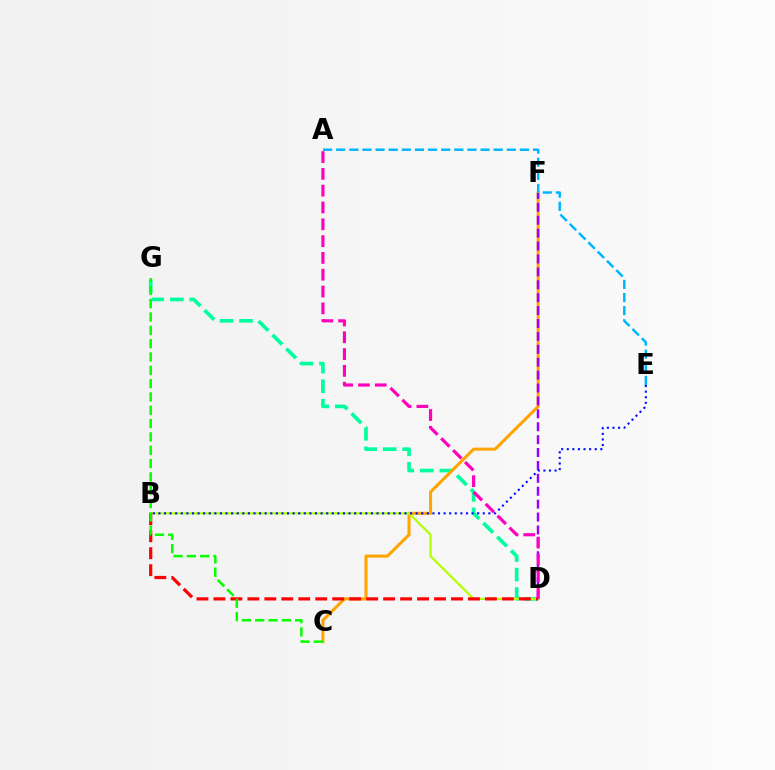{('D', 'G'): [{'color': '#00ff9d', 'line_style': 'dashed', 'thickness': 2.65}], ('C', 'F'): [{'color': '#ffa500', 'line_style': 'solid', 'thickness': 2.2}], ('A', 'E'): [{'color': '#00b5ff', 'line_style': 'dashed', 'thickness': 1.78}], ('B', 'D'): [{'color': '#b3ff00', 'line_style': 'solid', 'thickness': 1.58}, {'color': '#ff0000', 'line_style': 'dashed', 'thickness': 2.31}], ('C', 'G'): [{'color': '#08ff00', 'line_style': 'dashed', 'thickness': 1.81}], ('D', 'F'): [{'color': '#9b00ff', 'line_style': 'dashed', 'thickness': 1.75}], ('B', 'E'): [{'color': '#0010ff', 'line_style': 'dotted', 'thickness': 1.52}], ('A', 'D'): [{'color': '#ff00bd', 'line_style': 'dashed', 'thickness': 2.28}]}